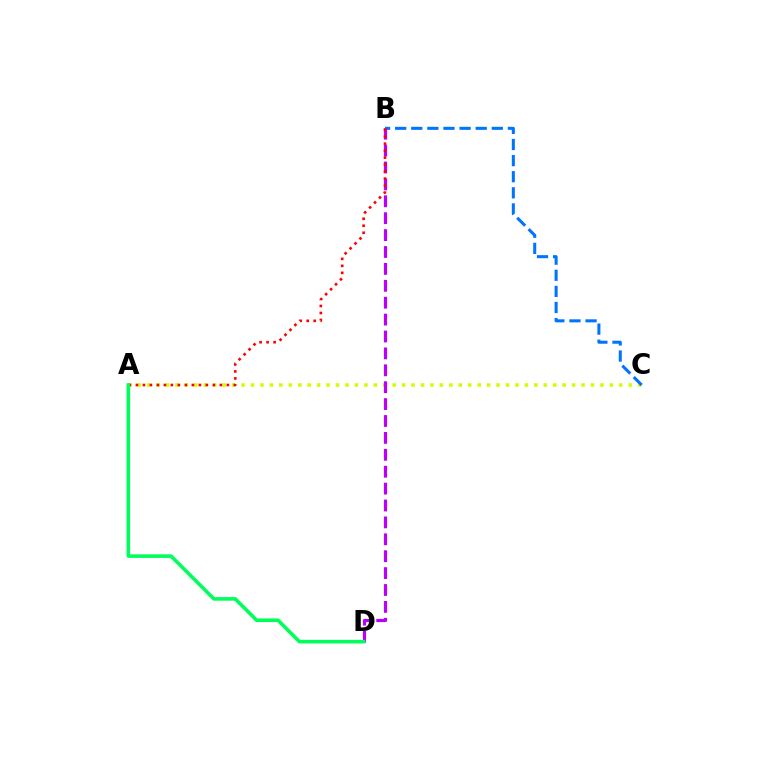{('A', 'C'): [{'color': '#d1ff00', 'line_style': 'dotted', 'thickness': 2.57}], ('B', 'C'): [{'color': '#0074ff', 'line_style': 'dashed', 'thickness': 2.19}], ('B', 'D'): [{'color': '#b900ff', 'line_style': 'dashed', 'thickness': 2.3}], ('A', 'B'): [{'color': '#ff0000', 'line_style': 'dotted', 'thickness': 1.9}], ('A', 'D'): [{'color': '#00ff5c', 'line_style': 'solid', 'thickness': 2.58}]}